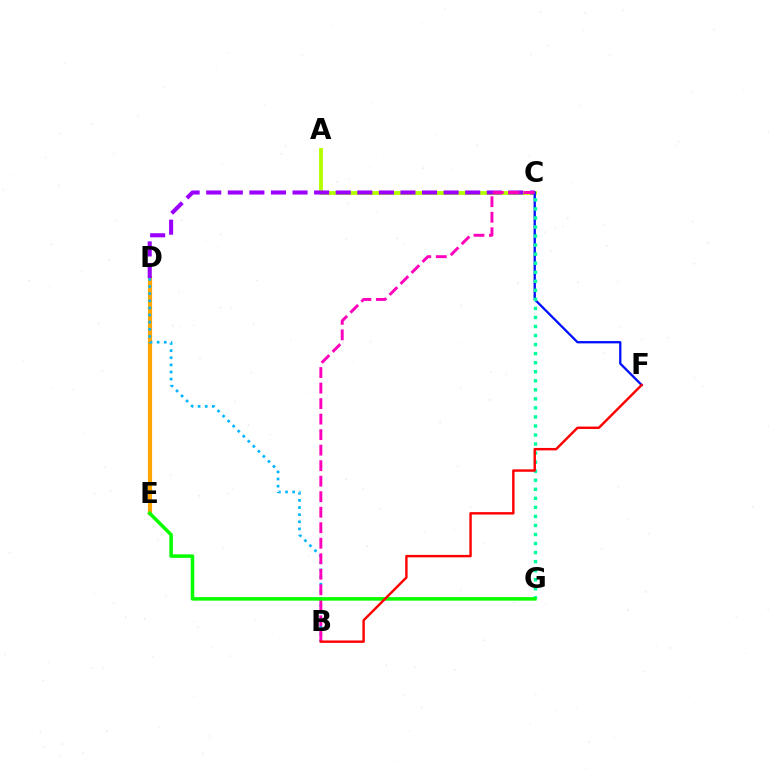{('A', 'C'): [{'color': '#b3ff00', 'line_style': 'solid', 'thickness': 2.77}], ('D', 'E'): [{'color': '#ffa500', 'line_style': 'solid', 'thickness': 3.0}], ('C', 'D'): [{'color': '#9b00ff', 'line_style': 'dashed', 'thickness': 2.93}], ('B', 'D'): [{'color': '#00b5ff', 'line_style': 'dotted', 'thickness': 1.94}], ('C', 'F'): [{'color': '#0010ff', 'line_style': 'solid', 'thickness': 1.66}], ('C', 'G'): [{'color': '#00ff9d', 'line_style': 'dotted', 'thickness': 2.46}], ('B', 'C'): [{'color': '#ff00bd', 'line_style': 'dashed', 'thickness': 2.11}], ('E', 'G'): [{'color': '#08ff00', 'line_style': 'solid', 'thickness': 2.55}], ('B', 'F'): [{'color': '#ff0000', 'line_style': 'solid', 'thickness': 1.74}]}